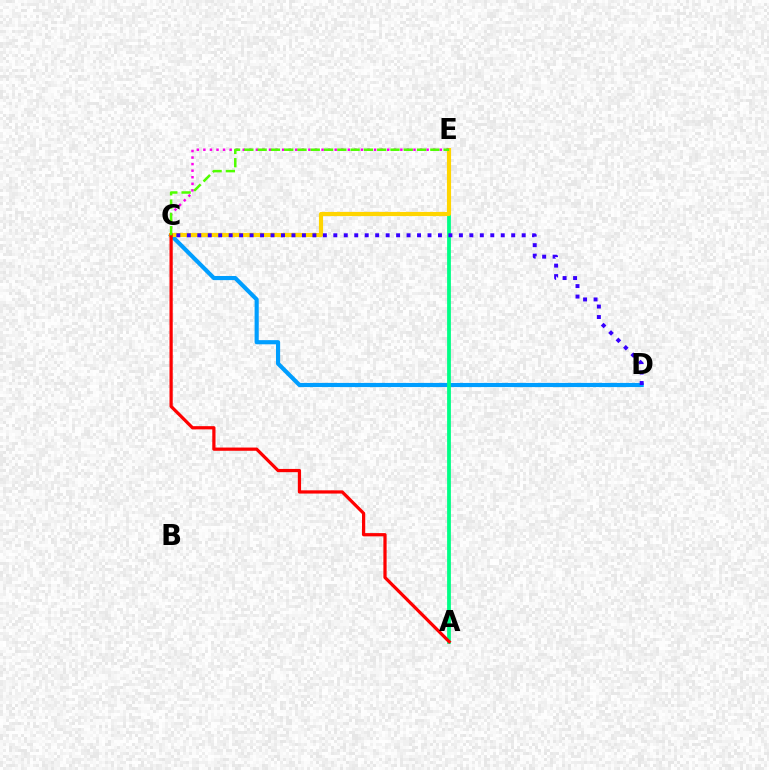{('C', 'D'): [{'color': '#009eff', 'line_style': 'solid', 'thickness': 2.98}, {'color': '#3700ff', 'line_style': 'dotted', 'thickness': 2.84}], ('A', 'E'): [{'color': '#00ff86', 'line_style': 'solid', 'thickness': 2.73}], ('C', 'E'): [{'color': '#ffd500', 'line_style': 'solid', 'thickness': 2.99}, {'color': '#ff00ed', 'line_style': 'dotted', 'thickness': 1.78}, {'color': '#4fff00', 'line_style': 'dashed', 'thickness': 1.8}], ('A', 'C'): [{'color': '#ff0000', 'line_style': 'solid', 'thickness': 2.33}]}